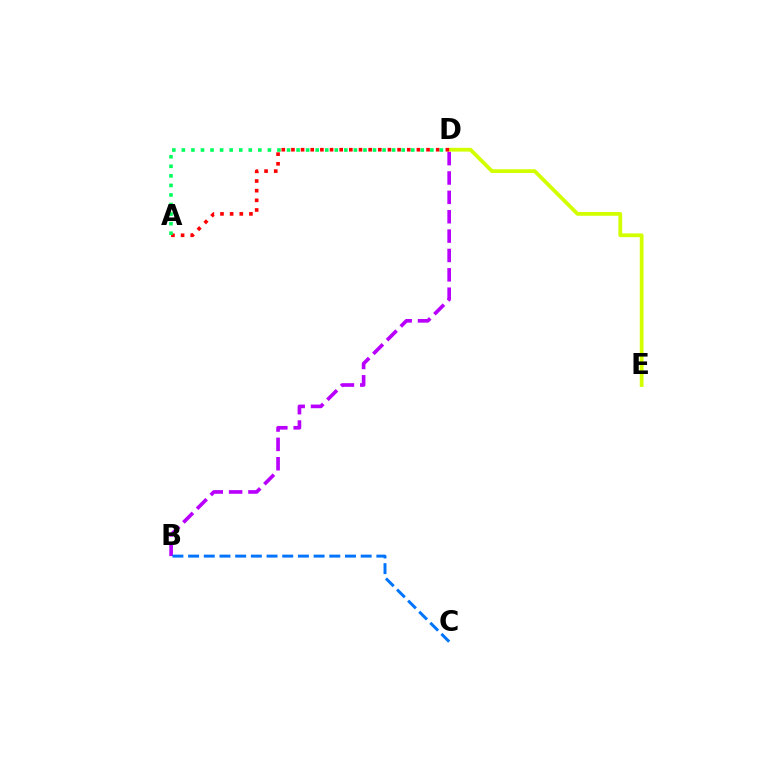{('D', 'E'): [{'color': '#d1ff00', 'line_style': 'solid', 'thickness': 2.72}], ('A', 'D'): [{'color': '#ff0000', 'line_style': 'dotted', 'thickness': 2.62}, {'color': '#00ff5c', 'line_style': 'dotted', 'thickness': 2.6}], ('B', 'D'): [{'color': '#b900ff', 'line_style': 'dashed', 'thickness': 2.63}], ('B', 'C'): [{'color': '#0074ff', 'line_style': 'dashed', 'thickness': 2.13}]}